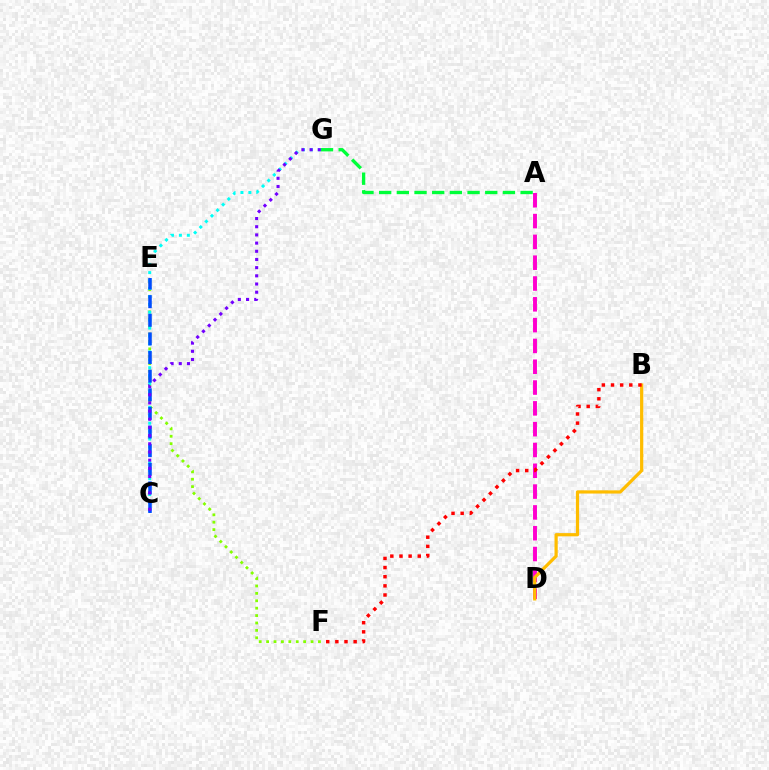{('E', 'F'): [{'color': '#84ff00', 'line_style': 'dotted', 'thickness': 2.01}], ('C', 'G'): [{'color': '#00fff6', 'line_style': 'dotted', 'thickness': 2.15}, {'color': '#7200ff', 'line_style': 'dotted', 'thickness': 2.22}], ('A', 'D'): [{'color': '#ff00cf', 'line_style': 'dashed', 'thickness': 2.83}], ('C', 'E'): [{'color': '#004bff', 'line_style': 'dashed', 'thickness': 2.53}], ('B', 'D'): [{'color': '#ffbd00', 'line_style': 'solid', 'thickness': 2.31}], ('A', 'G'): [{'color': '#00ff39', 'line_style': 'dashed', 'thickness': 2.4}], ('B', 'F'): [{'color': '#ff0000', 'line_style': 'dotted', 'thickness': 2.48}]}